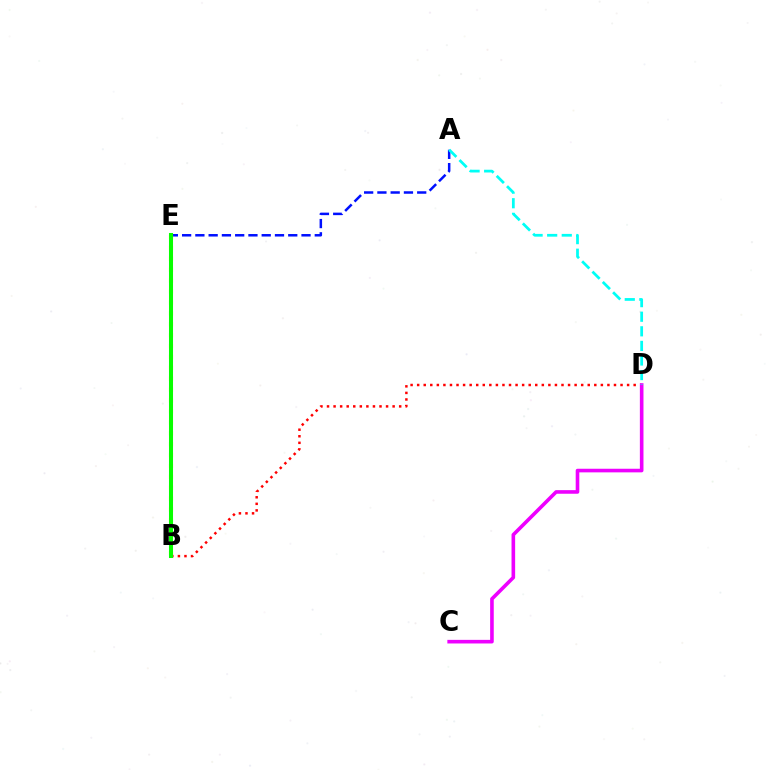{('B', 'D'): [{'color': '#ff0000', 'line_style': 'dotted', 'thickness': 1.78}], ('A', 'E'): [{'color': '#0010ff', 'line_style': 'dashed', 'thickness': 1.8}], ('C', 'D'): [{'color': '#ee00ff', 'line_style': 'solid', 'thickness': 2.6}], ('B', 'E'): [{'color': '#fcf500', 'line_style': 'dotted', 'thickness': 2.96}, {'color': '#08ff00', 'line_style': 'solid', 'thickness': 2.91}], ('A', 'D'): [{'color': '#00fff6', 'line_style': 'dashed', 'thickness': 1.98}]}